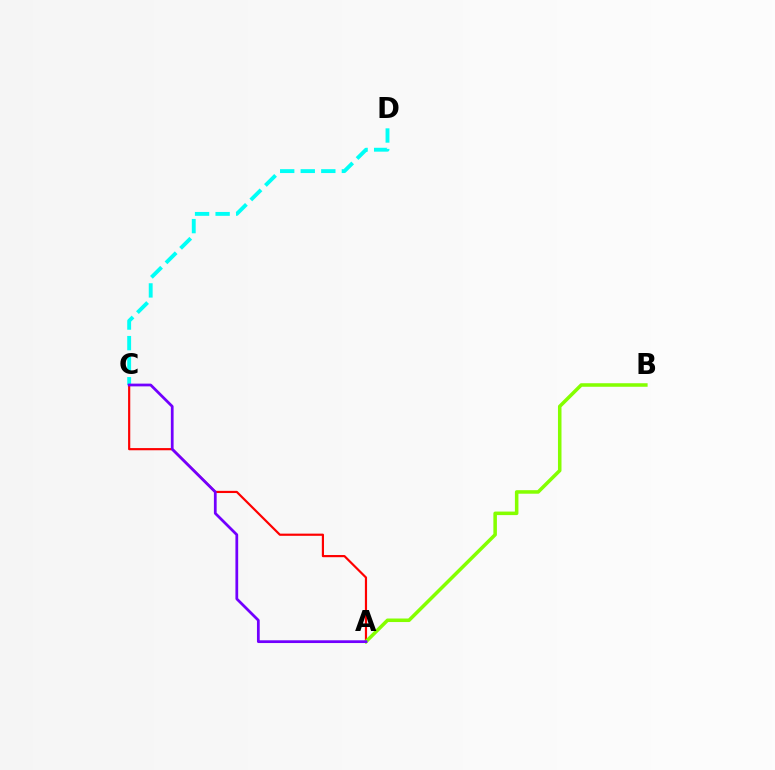{('A', 'C'): [{'color': '#ff0000', 'line_style': 'solid', 'thickness': 1.57}, {'color': '#7200ff', 'line_style': 'solid', 'thickness': 1.98}], ('A', 'B'): [{'color': '#84ff00', 'line_style': 'solid', 'thickness': 2.54}], ('C', 'D'): [{'color': '#00fff6', 'line_style': 'dashed', 'thickness': 2.79}]}